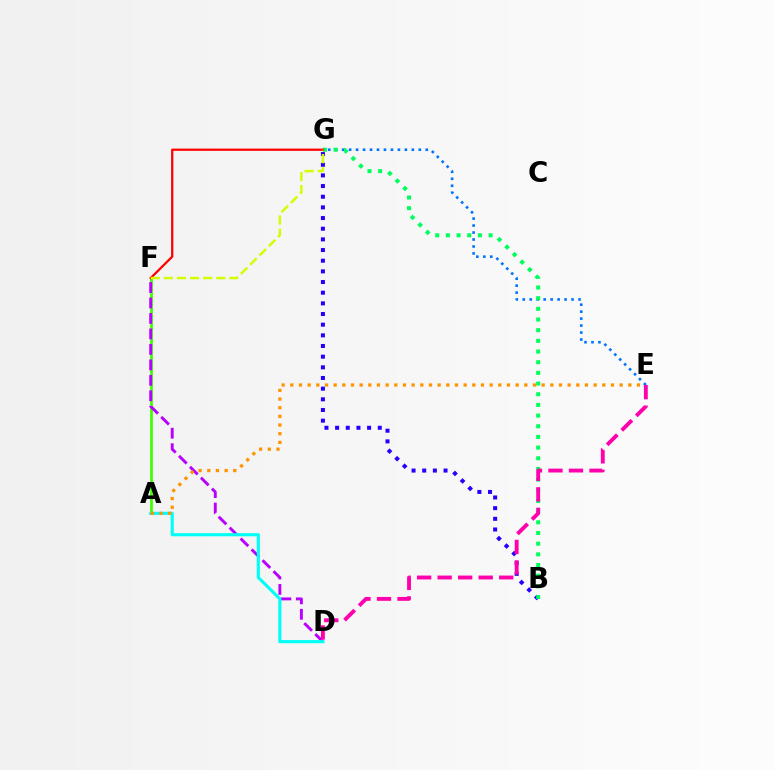{('A', 'F'): [{'color': '#3dff00', 'line_style': 'solid', 'thickness': 1.97}], ('D', 'F'): [{'color': '#b900ff', 'line_style': 'dashed', 'thickness': 2.1}], ('A', 'D'): [{'color': '#00fff6', 'line_style': 'solid', 'thickness': 2.24}], ('A', 'E'): [{'color': '#ff9400', 'line_style': 'dotted', 'thickness': 2.35}], ('B', 'G'): [{'color': '#2500ff', 'line_style': 'dotted', 'thickness': 2.9}, {'color': '#00ff5c', 'line_style': 'dotted', 'thickness': 2.9}], ('E', 'G'): [{'color': '#0074ff', 'line_style': 'dotted', 'thickness': 1.89}], ('F', 'G'): [{'color': '#ff0000', 'line_style': 'solid', 'thickness': 1.63}, {'color': '#d1ff00', 'line_style': 'dashed', 'thickness': 1.78}], ('D', 'E'): [{'color': '#ff00ac', 'line_style': 'dashed', 'thickness': 2.79}]}